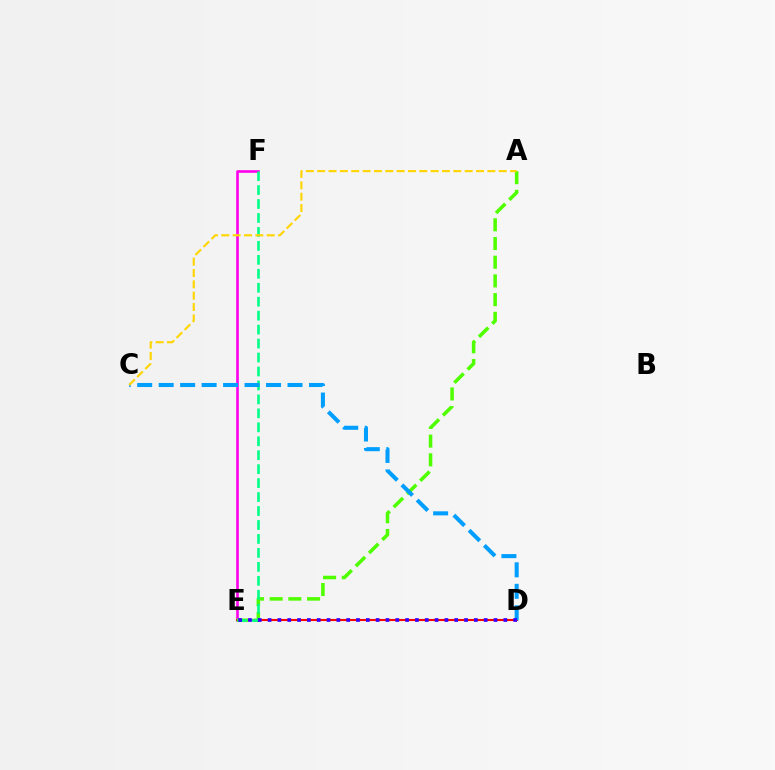{('E', 'F'): [{'color': '#ff00ed', 'line_style': 'solid', 'thickness': 1.9}, {'color': '#00ff86', 'line_style': 'dashed', 'thickness': 1.9}], ('D', 'E'): [{'color': '#ff0000', 'line_style': 'solid', 'thickness': 1.5}, {'color': '#3700ff', 'line_style': 'dotted', 'thickness': 2.67}], ('A', 'E'): [{'color': '#4fff00', 'line_style': 'dashed', 'thickness': 2.54}], ('C', 'D'): [{'color': '#009eff', 'line_style': 'dashed', 'thickness': 2.92}], ('A', 'C'): [{'color': '#ffd500', 'line_style': 'dashed', 'thickness': 1.54}]}